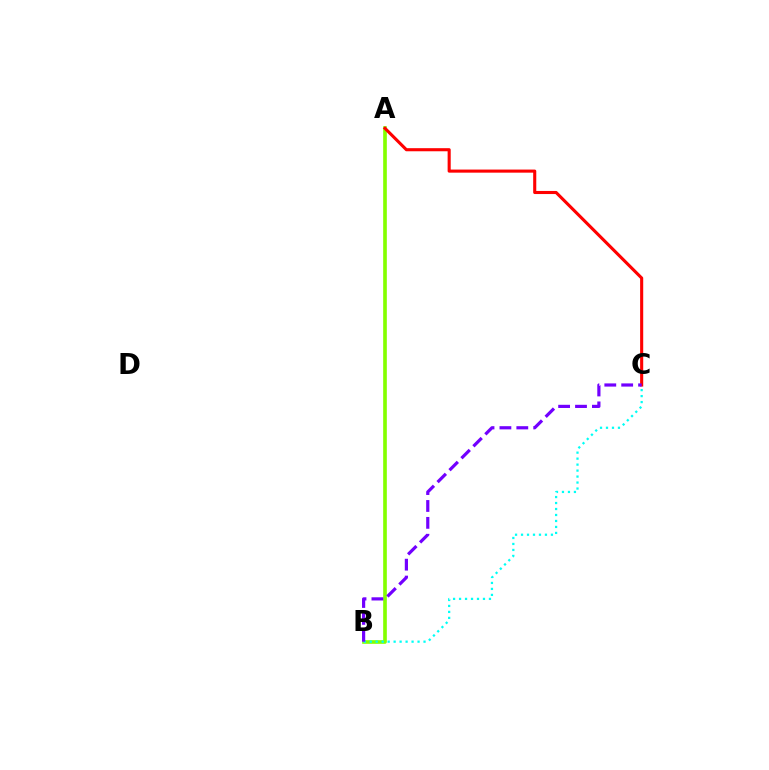{('A', 'B'): [{'color': '#84ff00', 'line_style': 'solid', 'thickness': 2.63}], ('B', 'C'): [{'color': '#00fff6', 'line_style': 'dotted', 'thickness': 1.62}, {'color': '#7200ff', 'line_style': 'dashed', 'thickness': 2.29}], ('A', 'C'): [{'color': '#ff0000', 'line_style': 'solid', 'thickness': 2.23}]}